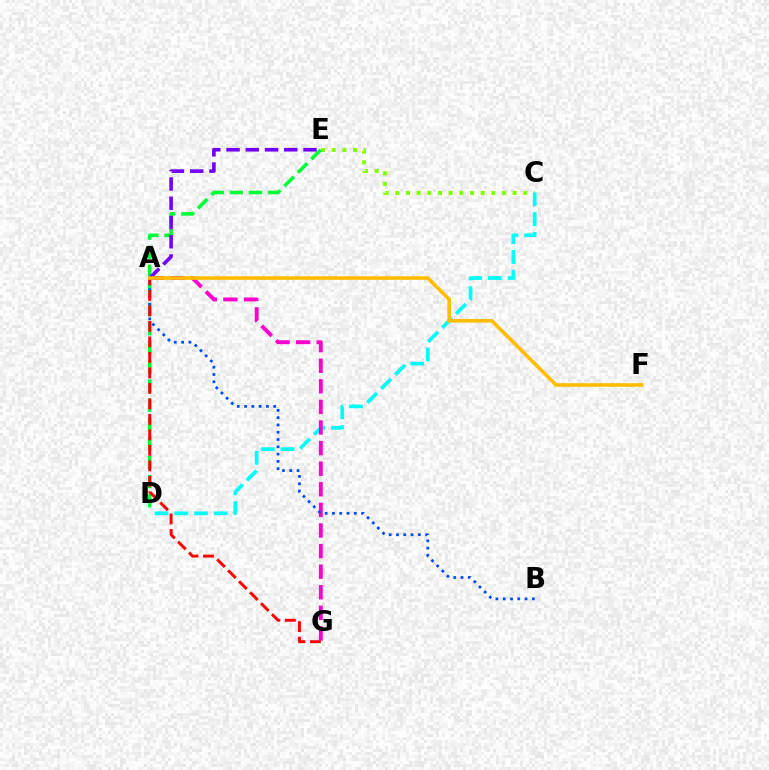{('C', 'E'): [{'color': '#84ff00', 'line_style': 'dotted', 'thickness': 2.9}], ('C', 'D'): [{'color': '#00fff6', 'line_style': 'dashed', 'thickness': 2.68}], ('A', 'G'): [{'color': '#ff00cf', 'line_style': 'dashed', 'thickness': 2.8}, {'color': '#ff0000', 'line_style': 'dashed', 'thickness': 2.1}], ('D', 'E'): [{'color': '#00ff39', 'line_style': 'dashed', 'thickness': 2.6}], ('A', 'E'): [{'color': '#7200ff', 'line_style': 'dashed', 'thickness': 2.61}], ('A', 'B'): [{'color': '#004bff', 'line_style': 'dotted', 'thickness': 1.98}], ('A', 'F'): [{'color': '#ffbd00', 'line_style': 'solid', 'thickness': 2.6}]}